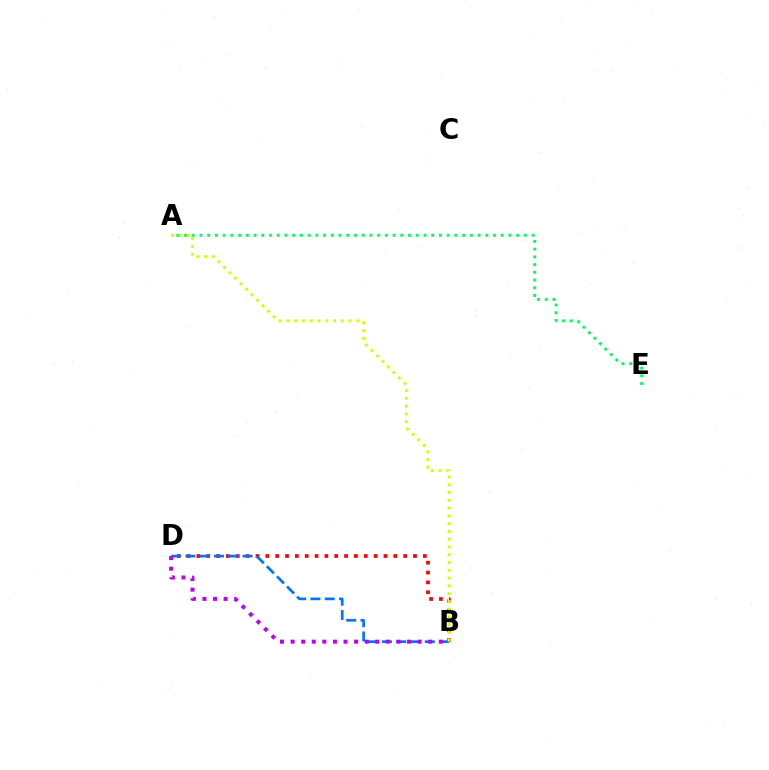{('B', 'D'): [{'color': '#ff0000', 'line_style': 'dotted', 'thickness': 2.67}, {'color': '#0074ff', 'line_style': 'dashed', 'thickness': 1.94}, {'color': '#b900ff', 'line_style': 'dotted', 'thickness': 2.88}], ('A', 'E'): [{'color': '#00ff5c', 'line_style': 'dotted', 'thickness': 2.1}], ('A', 'B'): [{'color': '#d1ff00', 'line_style': 'dotted', 'thickness': 2.11}]}